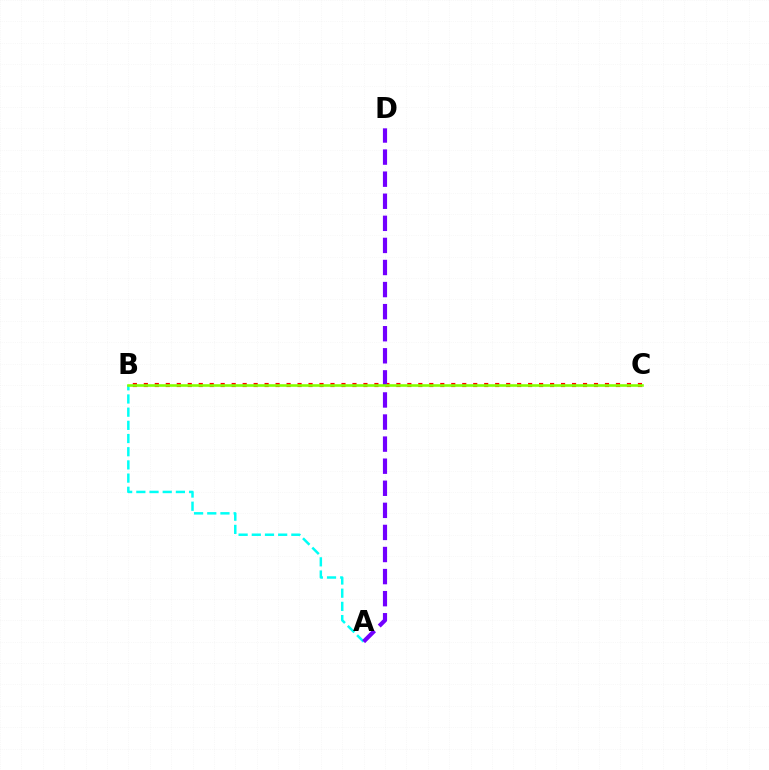{('B', 'C'): [{'color': '#ff0000', 'line_style': 'dotted', 'thickness': 2.98}, {'color': '#84ff00', 'line_style': 'solid', 'thickness': 1.87}], ('A', 'B'): [{'color': '#00fff6', 'line_style': 'dashed', 'thickness': 1.79}], ('A', 'D'): [{'color': '#7200ff', 'line_style': 'dashed', 'thickness': 3.0}]}